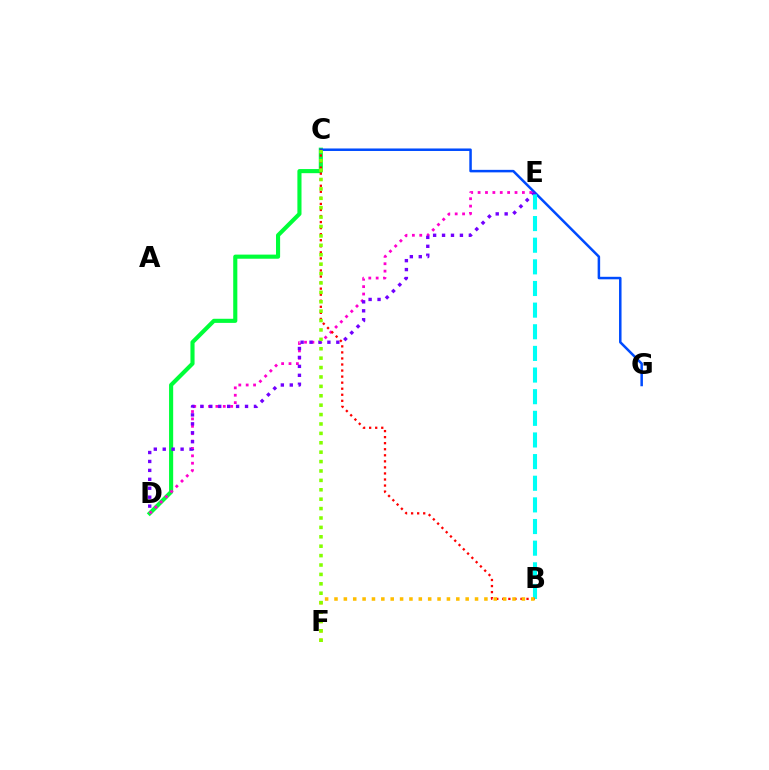{('C', 'D'): [{'color': '#00ff39', 'line_style': 'solid', 'thickness': 2.97}], ('C', 'G'): [{'color': '#004bff', 'line_style': 'solid', 'thickness': 1.81}], ('D', 'E'): [{'color': '#ff00cf', 'line_style': 'dotted', 'thickness': 2.01}, {'color': '#7200ff', 'line_style': 'dotted', 'thickness': 2.43}], ('B', 'E'): [{'color': '#00fff6', 'line_style': 'dashed', 'thickness': 2.94}], ('B', 'C'): [{'color': '#ff0000', 'line_style': 'dotted', 'thickness': 1.64}], ('B', 'F'): [{'color': '#ffbd00', 'line_style': 'dotted', 'thickness': 2.55}], ('C', 'F'): [{'color': '#84ff00', 'line_style': 'dotted', 'thickness': 2.55}]}